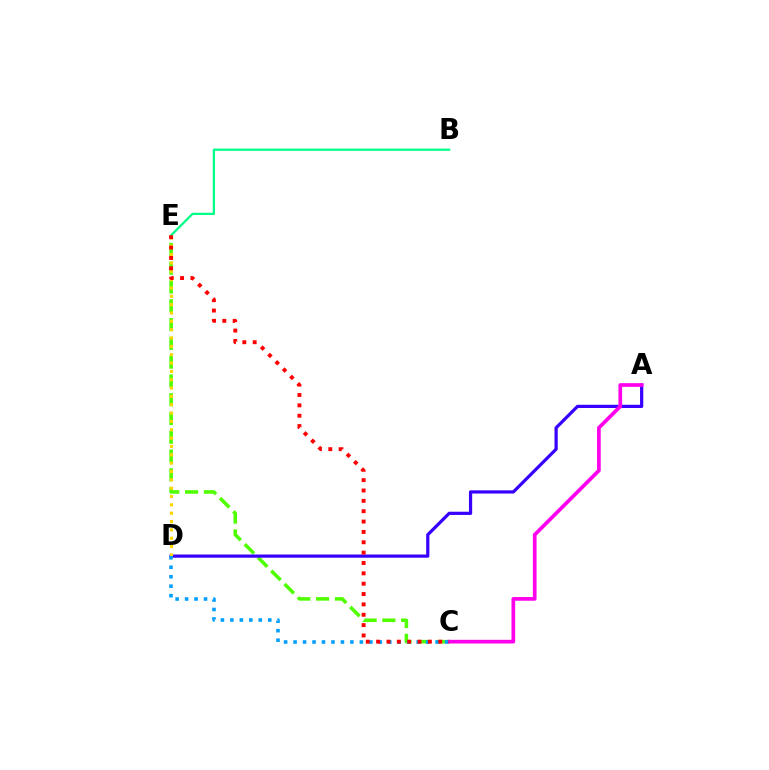{('B', 'E'): [{'color': '#00ff86', 'line_style': 'solid', 'thickness': 1.63}], ('C', 'E'): [{'color': '#4fff00', 'line_style': 'dashed', 'thickness': 2.55}, {'color': '#ff0000', 'line_style': 'dotted', 'thickness': 2.81}], ('A', 'D'): [{'color': '#3700ff', 'line_style': 'solid', 'thickness': 2.32}], ('D', 'E'): [{'color': '#ffd500', 'line_style': 'dotted', 'thickness': 2.27}], ('A', 'C'): [{'color': '#ff00ed', 'line_style': 'solid', 'thickness': 2.66}], ('C', 'D'): [{'color': '#009eff', 'line_style': 'dotted', 'thickness': 2.57}]}